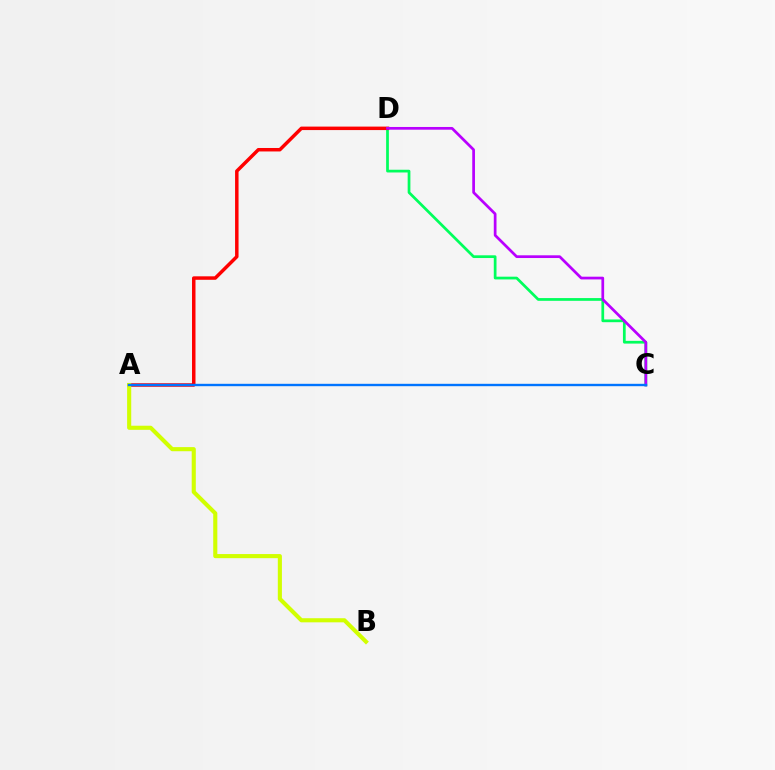{('C', 'D'): [{'color': '#00ff5c', 'line_style': 'solid', 'thickness': 1.97}, {'color': '#b900ff', 'line_style': 'solid', 'thickness': 1.96}], ('A', 'D'): [{'color': '#ff0000', 'line_style': 'solid', 'thickness': 2.5}], ('A', 'B'): [{'color': '#d1ff00', 'line_style': 'solid', 'thickness': 2.95}], ('A', 'C'): [{'color': '#0074ff', 'line_style': 'solid', 'thickness': 1.72}]}